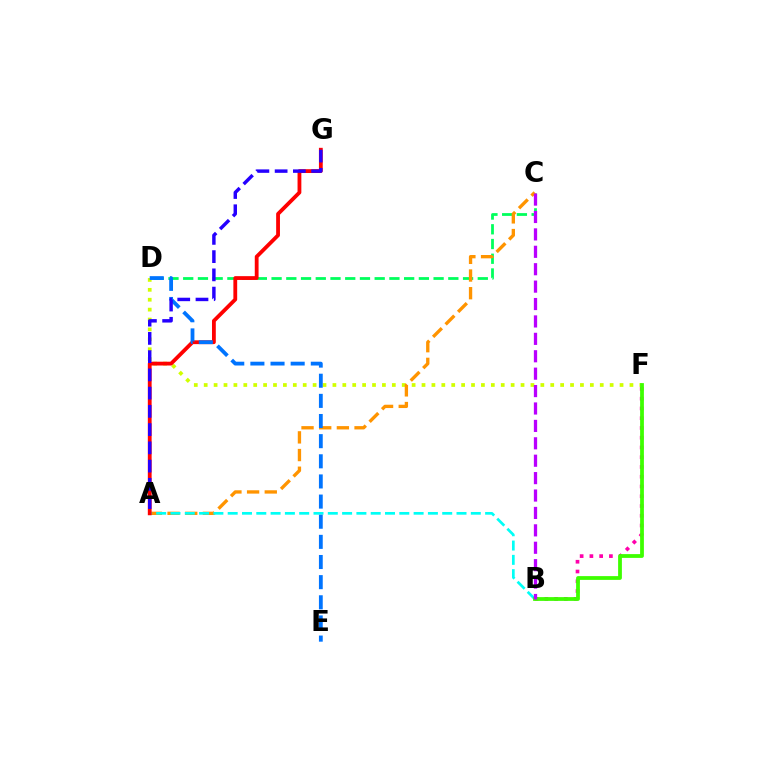{('C', 'D'): [{'color': '#00ff5c', 'line_style': 'dashed', 'thickness': 2.0}], ('D', 'F'): [{'color': '#d1ff00', 'line_style': 'dotted', 'thickness': 2.69}], ('B', 'F'): [{'color': '#ff00ac', 'line_style': 'dotted', 'thickness': 2.65}, {'color': '#3dff00', 'line_style': 'solid', 'thickness': 2.71}], ('A', 'C'): [{'color': '#ff9400', 'line_style': 'dashed', 'thickness': 2.4}], ('A', 'B'): [{'color': '#00fff6', 'line_style': 'dashed', 'thickness': 1.94}], ('A', 'G'): [{'color': '#ff0000', 'line_style': 'solid', 'thickness': 2.74}, {'color': '#2500ff', 'line_style': 'dashed', 'thickness': 2.48}], ('B', 'C'): [{'color': '#b900ff', 'line_style': 'dashed', 'thickness': 2.37}], ('D', 'E'): [{'color': '#0074ff', 'line_style': 'dashed', 'thickness': 2.74}]}